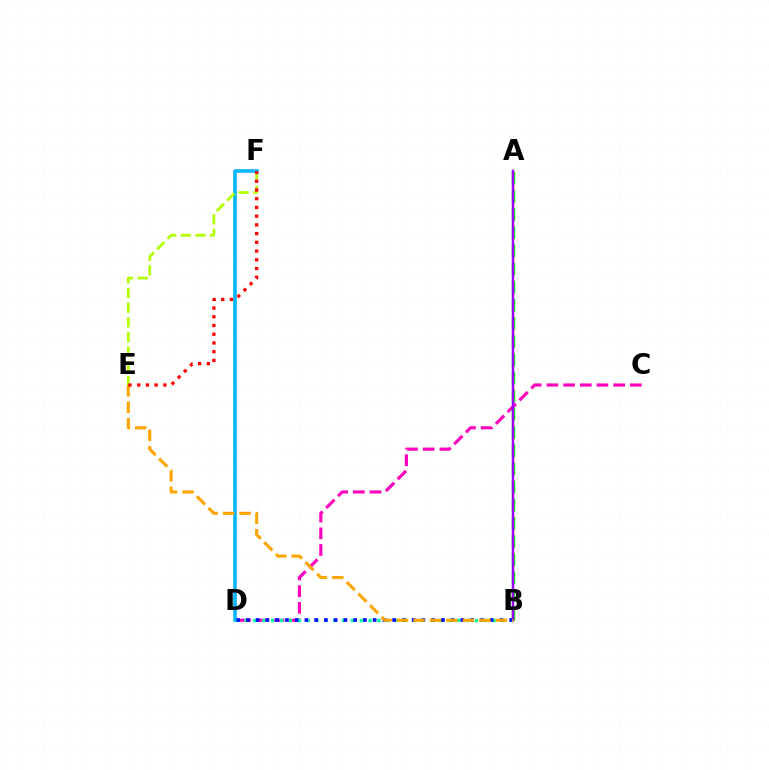{('D', 'F'): [{'color': '#00b5ff', 'line_style': 'solid', 'thickness': 2.59}], ('C', 'D'): [{'color': '#ff00bd', 'line_style': 'dashed', 'thickness': 2.27}], ('B', 'D'): [{'color': '#00ff9d', 'line_style': 'dotted', 'thickness': 2.41}, {'color': '#0010ff', 'line_style': 'dotted', 'thickness': 2.65}], ('E', 'F'): [{'color': '#b3ff00', 'line_style': 'dashed', 'thickness': 1.99}, {'color': '#ff0000', 'line_style': 'dotted', 'thickness': 2.37}], ('A', 'B'): [{'color': '#08ff00', 'line_style': 'dashed', 'thickness': 2.47}, {'color': '#9b00ff', 'line_style': 'solid', 'thickness': 1.78}], ('B', 'E'): [{'color': '#ffa500', 'line_style': 'dashed', 'thickness': 2.24}]}